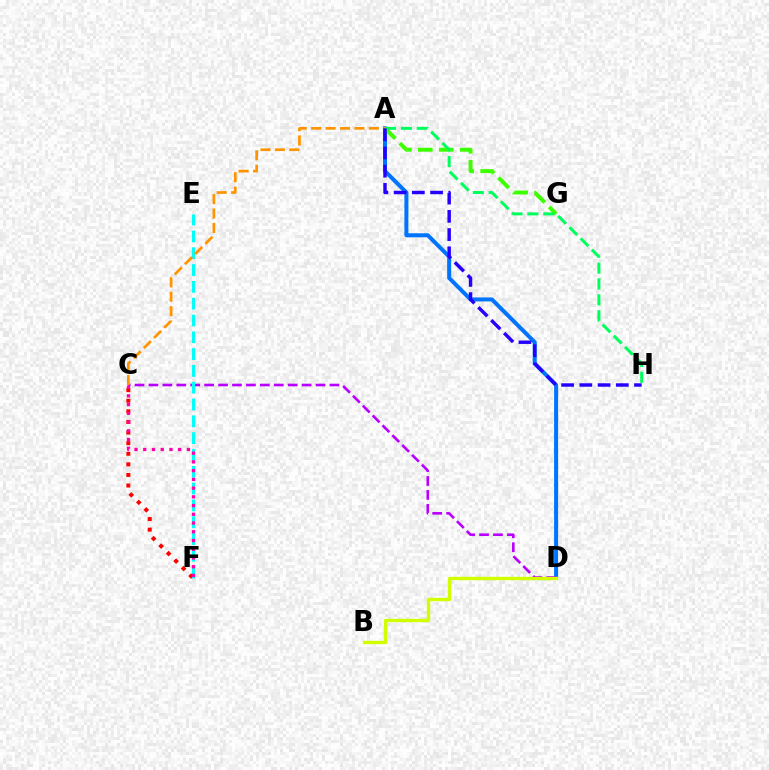{('A', 'D'): [{'color': '#0074ff', 'line_style': 'solid', 'thickness': 2.89}], ('C', 'D'): [{'color': '#b900ff', 'line_style': 'dashed', 'thickness': 1.89}], ('C', 'F'): [{'color': '#ff0000', 'line_style': 'dotted', 'thickness': 2.88}, {'color': '#ff00ac', 'line_style': 'dotted', 'thickness': 2.37}], ('E', 'F'): [{'color': '#00fff6', 'line_style': 'dashed', 'thickness': 2.28}], ('B', 'D'): [{'color': '#d1ff00', 'line_style': 'solid', 'thickness': 2.42}], ('A', 'C'): [{'color': '#ff9400', 'line_style': 'dashed', 'thickness': 1.96}], ('A', 'G'): [{'color': '#3dff00', 'line_style': 'dashed', 'thickness': 2.84}], ('A', 'H'): [{'color': '#00ff5c', 'line_style': 'dashed', 'thickness': 2.15}, {'color': '#2500ff', 'line_style': 'dashed', 'thickness': 2.48}]}